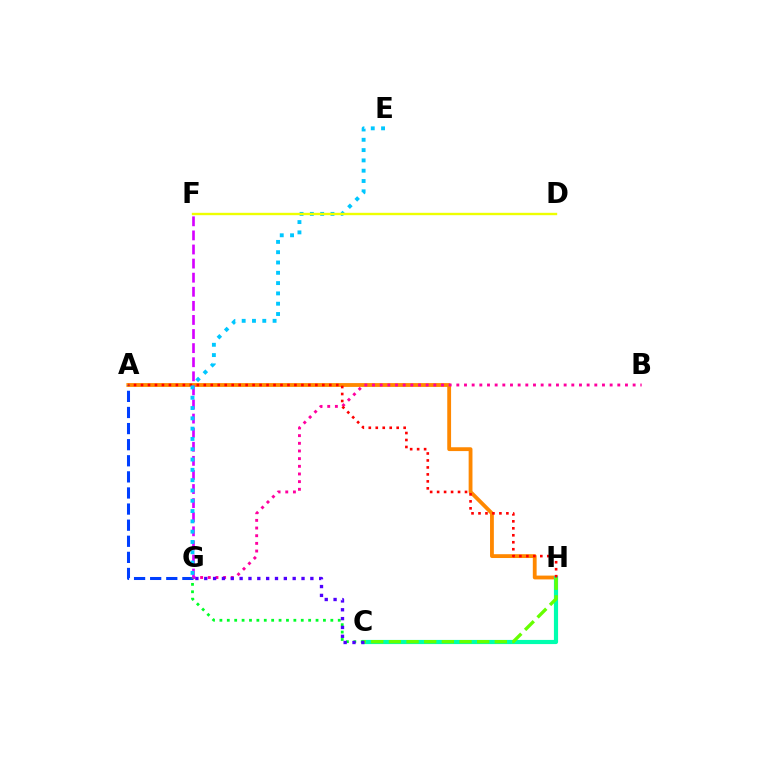{('A', 'H'): [{'color': '#ff8800', 'line_style': 'solid', 'thickness': 2.75}, {'color': '#ff0000', 'line_style': 'dotted', 'thickness': 1.89}], ('C', 'H'): [{'color': '#00ffaf', 'line_style': 'solid', 'thickness': 3.0}, {'color': '#66ff00', 'line_style': 'dashed', 'thickness': 2.4}], ('B', 'G'): [{'color': '#ff00a0', 'line_style': 'dotted', 'thickness': 2.08}], ('A', 'G'): [{'color': '#003fff', 'line_style': 'dashed', 'thickness': 2.19}], ('C', 'G'): [{'color': '#00ff27', 'line_style': 'dotted', 'thickness': 2.01}, {'color': '#4f00ff', 'line_style': 'dotted', 'thickness': 2.4}], ('F', 'G'): [{'color': '#d600ff', 'line_style': 'dashed', 'thickness': 1.91}], ('E', 'G'): [{'color': '#00c7ff', 'line_style': 'dotted', 'thickness': 2.8}], ('D', 'F'): [{'color': '#eeff00', 'line_style': 'solid', 'thickness': 1.71}]}